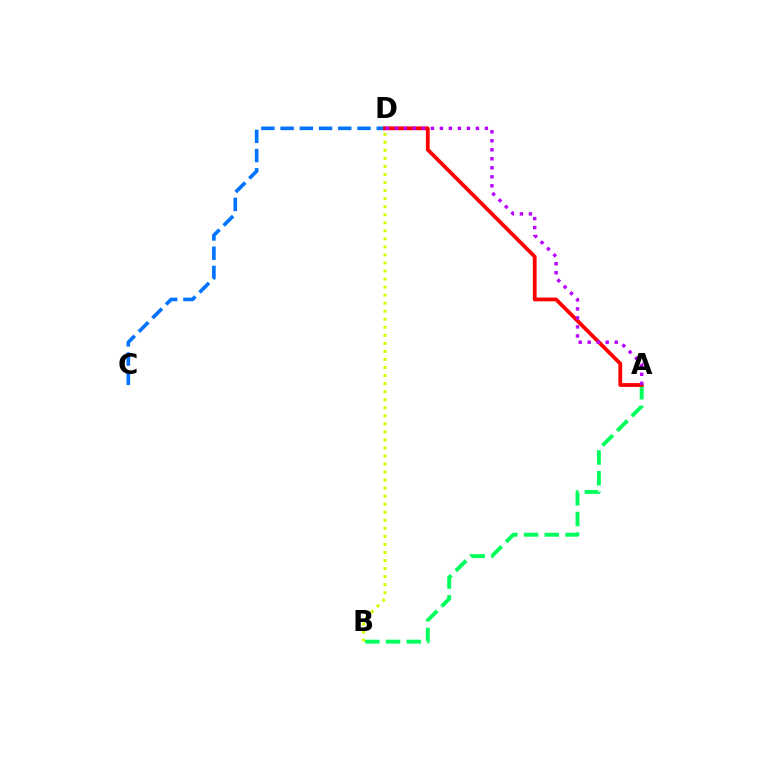{('A', 'B'): [{'color': '#00ff5c', 'line_style': 'dashed', 'thickness': 2.82}], ('C', 'D'): [{'color': '#0074ff', 'line_style': 'dashed', 'thickness': 2.61}], ('A', 'D'): [{'color': '#ff0000', 'line_style': 'solid', 'thickness': 2.73}, {'color': '#b900ff', 'line_style': 'dotted', 'thickness': 2.45}], ('B', 'D'): [{'color': '#d1ff00', 'line_style': 'dotted', 'thickness': 2.19}]}